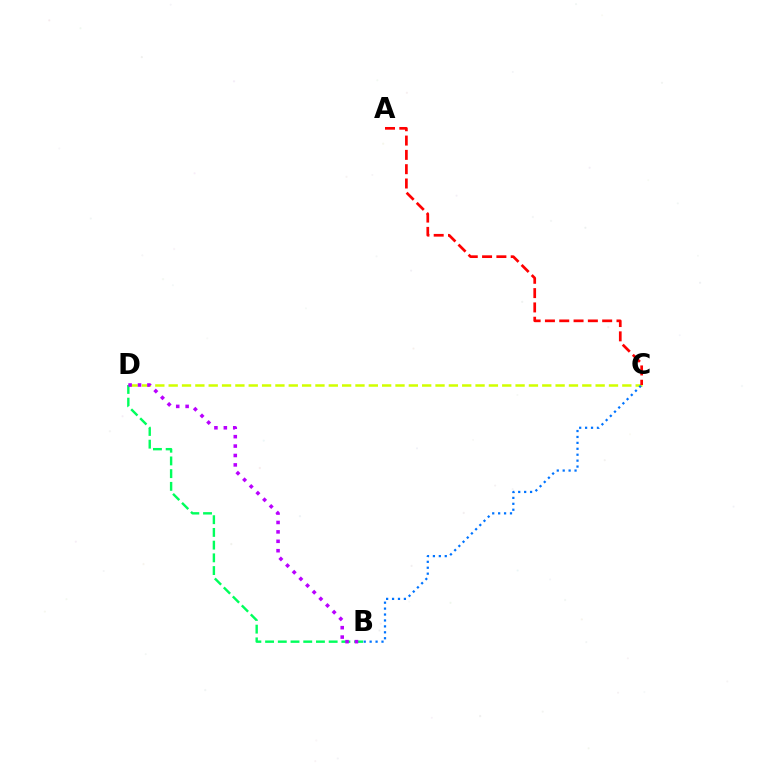{('C', 'D'): [{'color': '#d1ff00', 'line_style': 'dashed', 'thickness': 1.81}], ('B', 'C'): [{'color': '#0074ff', 'line_style': 'dotted', 'thickness': 1.61}], ('B', 'D'): [{'color': '#00ff5c', 'line_style': 'dashed', 'thickness': 1.73}, {'color': '#b900ff', 'line_style': 'dotted', 'thickness': 2.56}], ('A', 'C'): [{'color': '#ff0000', 'line_style': 'dashed', 'thickness': 1.94}]}